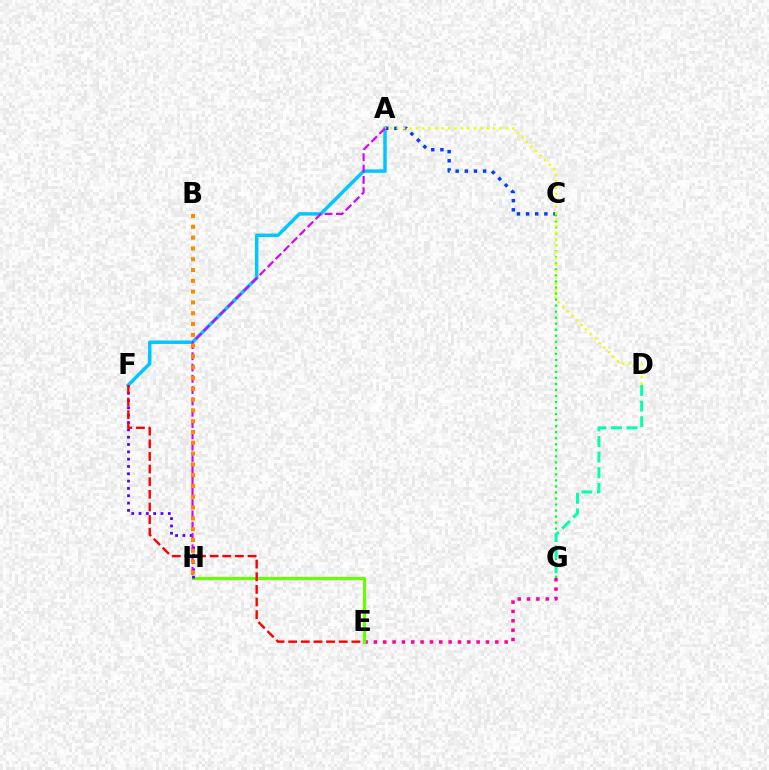{('E', 'G'): [{'color': '#ff00a0', 'line_style': 'dotted', 'thickness': 2.54}], ('E', 'H'): [{'color': '#66ff00', 'line_style': 'solid', 'thickness': 2.24}], ('A', 'F'): [{'color': '#00c7ff', 'line_style': 'solid', 'thickness': 2.48}], ('A', 'C'): [{'color': '#003fff', 'line_style': 'dotted', 'thickness': 2.49}], ('C', 'G'): [{'color': '#00ff27', 'line_style': 'dotted', 'thickness': 1.64}], ('A', 'D'): [{'color': '#eeff00', 'line_style': 'dotted', 'thickness': 1.75}], ('F', 'H'): [{'color': '#4f00ff', 'line_style': 'dotted', 'thickness': 1.99}], ('D', 'G'): [{'color': '#00ffaf', 'line_style': 'dashed', 'thickness': 2.12}], ('A', 'H'): [{'color': '#d600ff', 'line_style': 'dashed', 'thickness': 1.53}], ('E', 'F'): [{'color': '#ff0000', 'line_style': 'dashed', 'thickness': 1.72}], ('B', 'H'): [{'color': '#ff8800', 'line_style': 'dotted', 'thickness': 2.93}]}